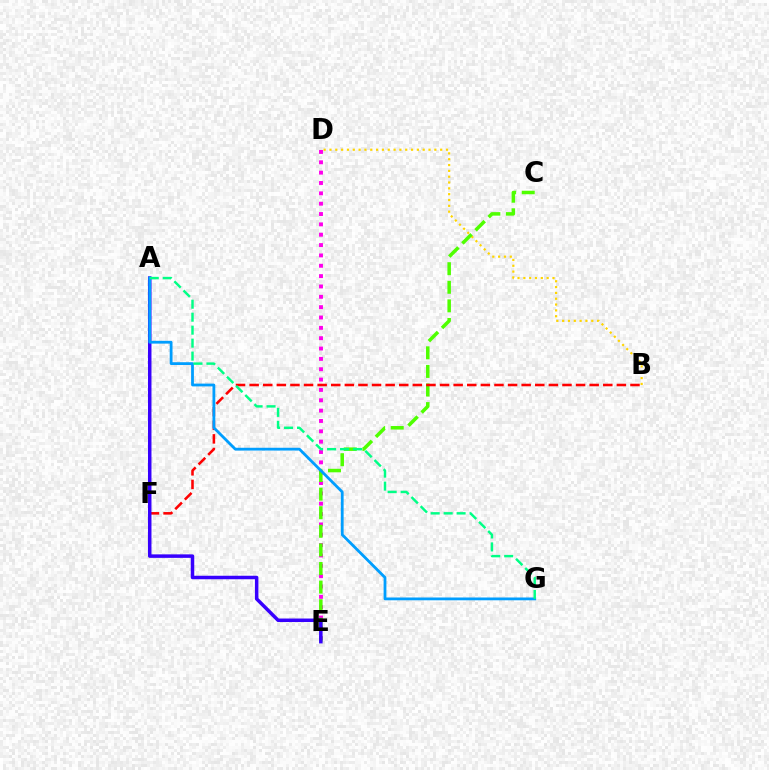{('D', 'E'): [{'color': '#ff00ed', 'line_style': 'dotted', 'thickness': 2.81}], ('B', 'D'): [{'color': '#ffd500', 'line_style': 'dotted', 'thickness': 1.58}], ('C', 'E'): [{'color': '#4fff00', 'line_style': 'dashed', 'thickness': 2.53}], ('B', 'F'): [{'color': '#ff0000', 'line_style': 'dashed', 'thickness': 1.85}], ('A', 'E'): [{'color': '#3700ff', 'line_style': 'solid', 'thickness': 2.52}], ('A', 'G'): [{'color': '#009eff', 'line_style': 'solid', 'thickness': 2.01}, {'color': '#00ff86', 'line_style': 'dashed', 'thickness': 1.76}]}